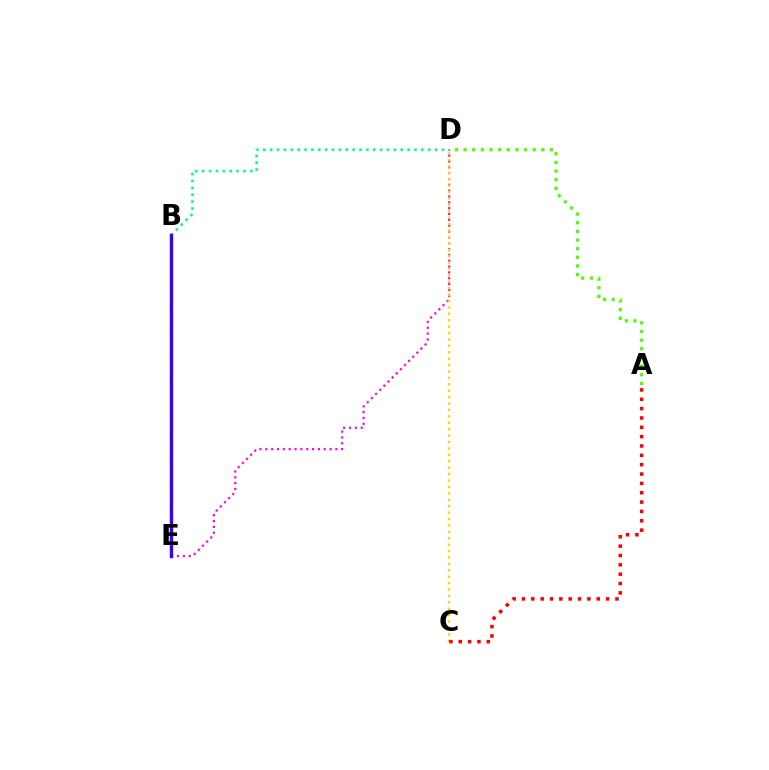{('A', 'D'): [{'color': '#4fff00', 'line_style': 'dotted', 'thickness': 2.35}], ('D', 'E'): [{'color': '#ff00ed', 'line_style': 'dotted', 'thickness': 1.59}], ('C', 'D'): [{'color': '#ffd500', 'line_style': 'dotted', 'thickness': 1.74}], ('B', 'D'): [{'color': '#00ff86', 'line_style': 'dotted', 'thickness': 1.87}], ('B', 'E'): [{'color': '#009eff', 'line_style': 'dashed', 'thickness': 1.58}, {'color': '#3700ff', 'line_style': 'solid', 'thickness': 2.43}], ('A', 'C'): [{'color': '#ff0000', 'line_style': 'dotted', 'thickness': 2.54}]}